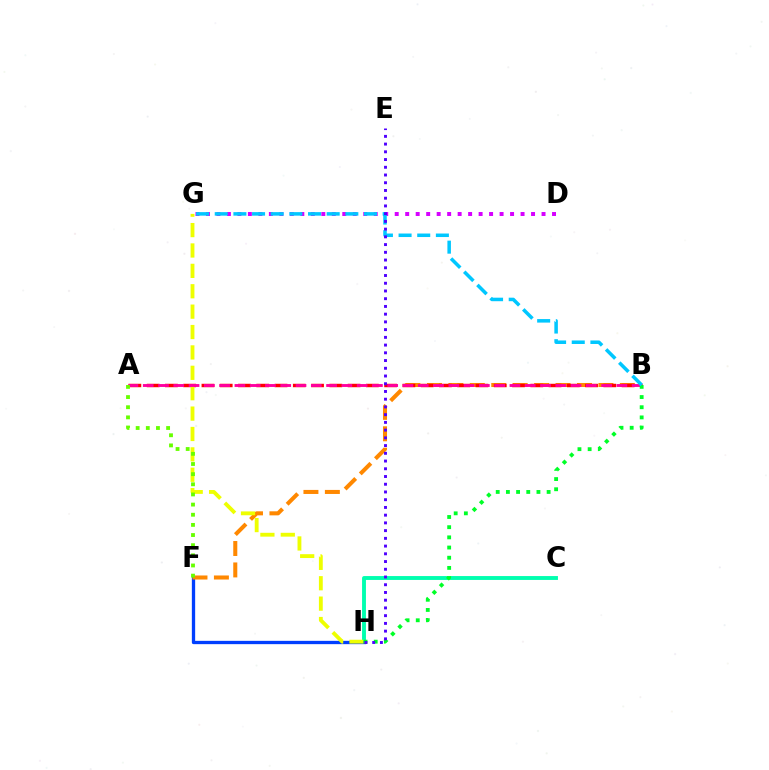{('C', 'H'): [{'color': '#00ffaf', 'line_style': 'solid', 'thickness': 2.8}], ('F', 'H'): [{'color': '#003fff', 'line_style': 'solid', 'thickness': 2.38}], ('B', 'F'): [{'color': '#ff8800', 'line_style': 'dashed', 'thickness': 2.91}], ('A', 'B'): [{'color': '#ff0000', 'line_style': 'dashed', 'thickness': 2.48}, {'color': '#ff00a0', 'line_style': 'dashed', 'thickness': 2.08}], ('G', 'H'): [{'color': '#eeff00', 'line_style': 'dashed', 'thickness': 2.77}], ('B', 'H'): [{'color': '#00ff27', 'line_style': 'dotted', 'thickness': 2.77}], ('D', 'G'): [{'color': '#d600ff', 'line_style': 'dotted', 'thickness': 2.85}], ('B', 'G'): [{'color': '#00c7ff', 'line_style': 'dashed', 'thickness': 2.53}], ('E', 'H'): [{'color': '#4f00ff', 'line_style': 'dotted', 'thickness': 2.1}], ('A', 'F'): [{'color': '#66ff00', 'line_style': 'dotted', 'thickness': 2.76}]}